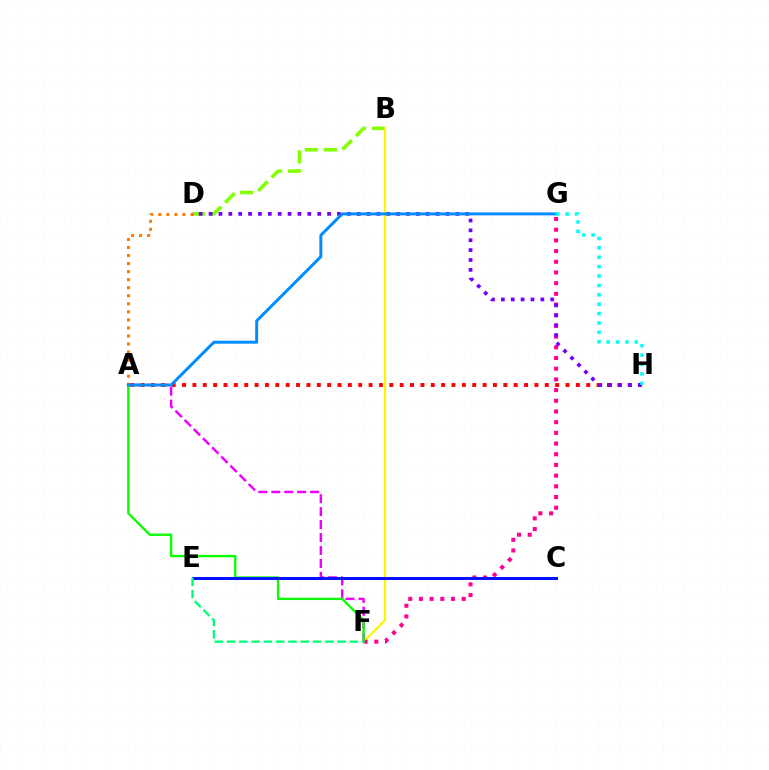{('A', 'F'): [{'color': '#ee00ff', 'line_style': 'dashed', 'thickness': 1.76}, {'color': '#08ff00', 'line_style': 'solid', 'thickness': 1.68}], ('B', 'D'): [{'color': '#84ff00', 'line_style': 'dashed', 'thickness': 2.58}], ('B', 'F'): [{'color': '#fcf500', 'line_style': 'solid', 'thickness': 1.6}], ('F', 'G'): [{'color': '#ff0094', 'line_style': 'dotted', 'thickness': 2.91}], ('C', 'E'): [{'color': '#0010ff', 'line_style': 'solid', 'thickness': 2.14}], ('A', 'D'): [{'color': '#ff7c00', 'line_style': 'dotted', 'thickness': 2.18}], ('A', 'H'): [{'color': '#ff0000', 'line_style': 'dotted', 'thickness': 2.82}], ('D', 'H'): [{'color': '#7200ff', 'line_style': 'dotted', 'thickness': 2.68}], ('E', 'F'): [{'color': '#00ff74', 'line_style': 'dashed', 'thickness': 1.67}], ('A', 'G'): [{'color': '#008cff', 'line_style': 'solid', 'thickness': 2.13}], ('G', 'H'): [{'color': '#00fff6', 'line_style': 'dotted', 'thickness': 2.55}]}